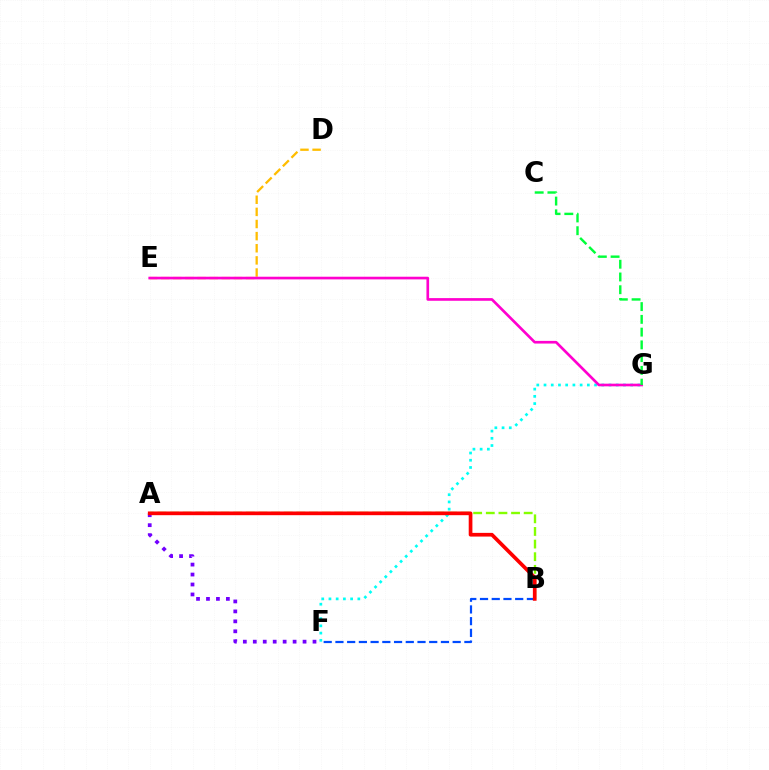{('F', 'G'): [{'color': '#00fff6', 'line_style': 'dotted', 'thickness': 1.96}], ('A', 'F'): [{'color': '#7200ff', 'line_style': 'dotted', 'thickness': 2.7}], ('A', 'B'): [{'color': '#84ff00', 'line_style': 'dashed', 'thickness': 1.72}, {'color': '#ff0000', 'line_style': 'solid', 'thickness': 2.66}], ('B', 'F'): [{'color': '#004bff', 'line_style': 'dashed', 'thickness': 1.59}], ('D', 'E'): [{'color': '#ffbd00', 'line_style': 'dashed', 'thickness': 1.65}], ('E', 'G'): [{'color': '#ff00cf', 'line_style': 'solid', 'thickness': 1.92}], ('C', 'G'): [{'color': '#00ff39', 'line_style': 'dashed', 'thickness': 1.73}]}